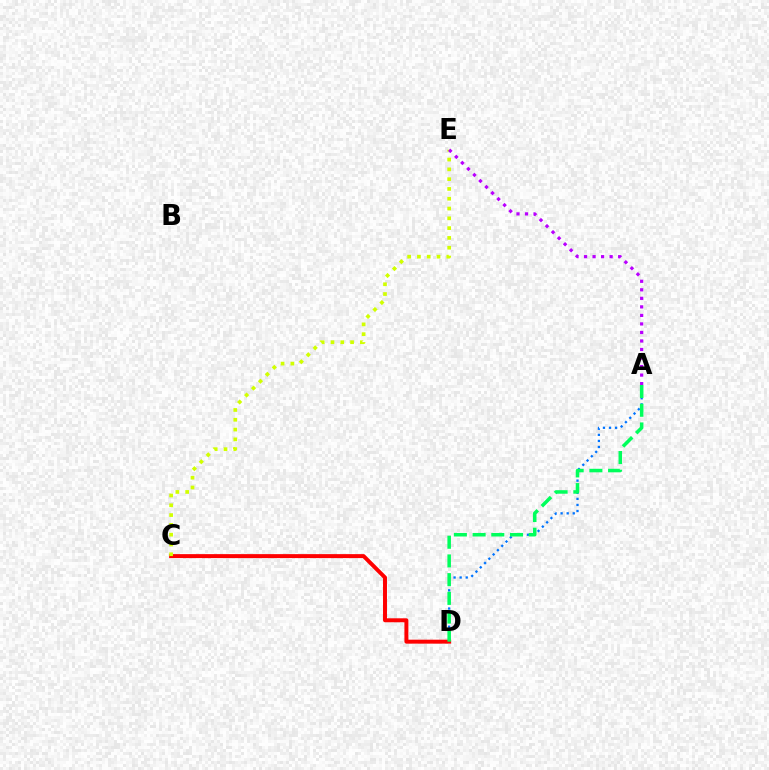{('C', 'D'): [{'color': '#ff0000', 'line_style': 'solid', 'thickness': 2.85}], ('A', 'D'): [{'color': '#0074ff', 'line_style': 'dotted', 'thickness': 1.65}, {'color': '#00ff5c', 'line_style': 'dashed', 'thickness': 2.54}], ('C', 'E'): [{'color': '#d1ff00', 'line_style': 'dotted', 'thickness': 2.66}], ('A', 'E'): [{'color': '#b900ff', 'line_style': 'dotted', 'thickness': 2.32}]}